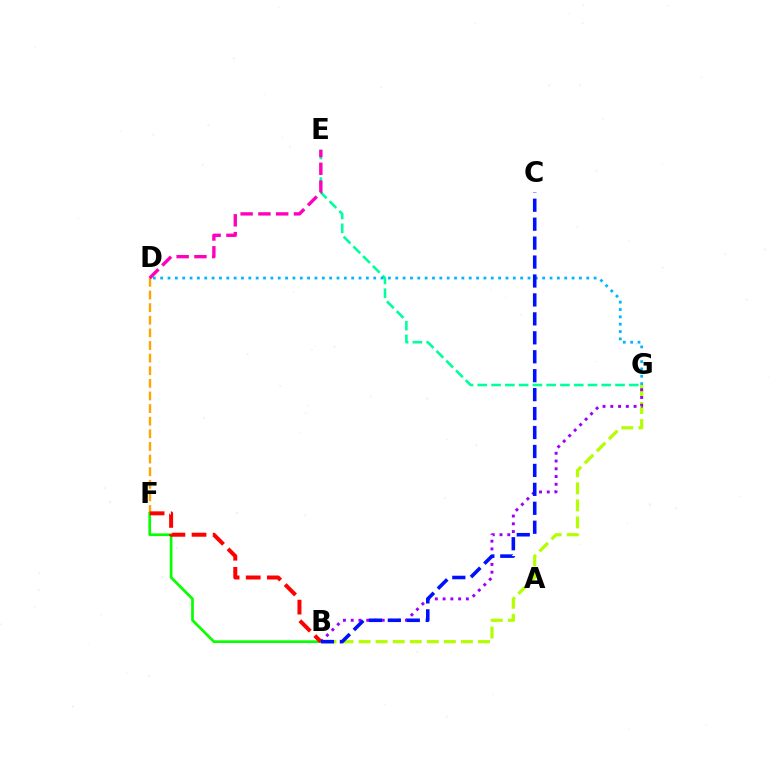{('B', 'G'): [{'color': '#b3ff00', 'line_style': 'dashed', 'thickness': 2.32}, {'color': '#9b00ff', 'line_style': 'dotted', 'thickness': 2.11}], ('D', 'F'): [{'color': '#ffa500', 'line_style': 'dashed', 'thickness': 1.71}], ('B', 'F'): [{'color': '#08ff00', 'line_style': 'solid', 'thickness': 1.95}, {'color': '#ff0000', 'line_style': 'dashed', 'thickness': 2.87}], ('E', 'G'): [{'color': '#00ff9d', 'line_style': 'dashed', 'thickness': 1.87}], ('D', 'E'): [{'color': '#ff00bd', 'line_style': 'dashed', 'thickness': 2.42}], ('D', 'G'): [{'color': '#00b5ff', 'line_style': 'dotted', 'thickness': 2.0}], ('B', 'C'): [{'color': '#0010ff', 'line_style': 'dashed', 'thickness': 2.57}]}